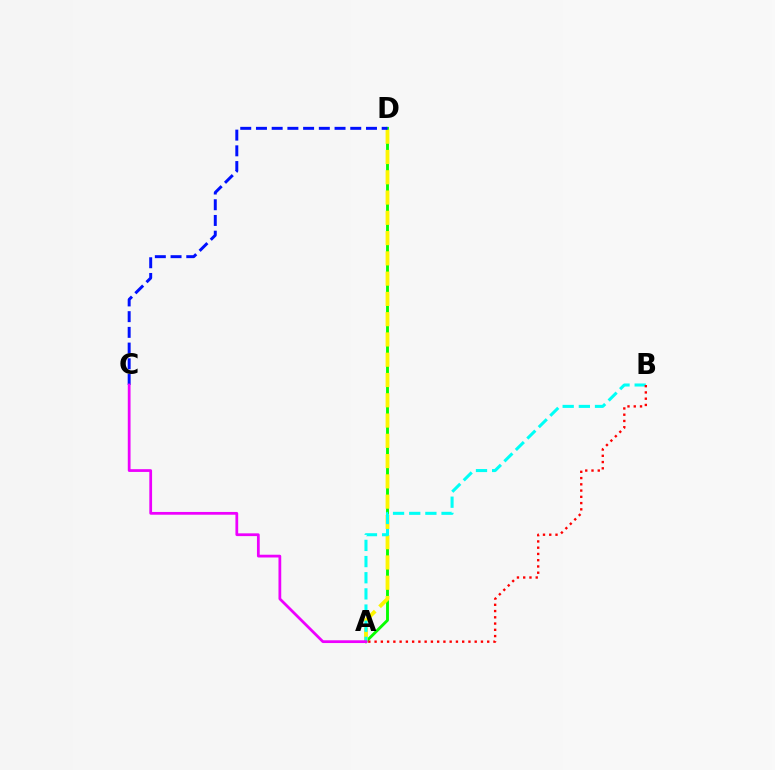{('A', 'D'): [{'color': '#08ff00', 'line_style': 'solid', 'thickness': 2.08}, {'color': '#fcf500', 'line_style': 'dashed', 'thickness': 2.75}], ('A', 'B'): [{'color': '#00fff6', 'line_style': 'dashed', 'thickness': 2.2}, {'color': '#ff0000', 'line_style': 'dotted', 'thickness': 1.7}], ('C', 'D'): [{'color': '#0010ff', 'line_style': 'dashed', 'thickness': 2.14}], ('A', 'C'): [{'color': '#ee00ff', 'line_style': 'solid', 'thickness': 1.99}]}